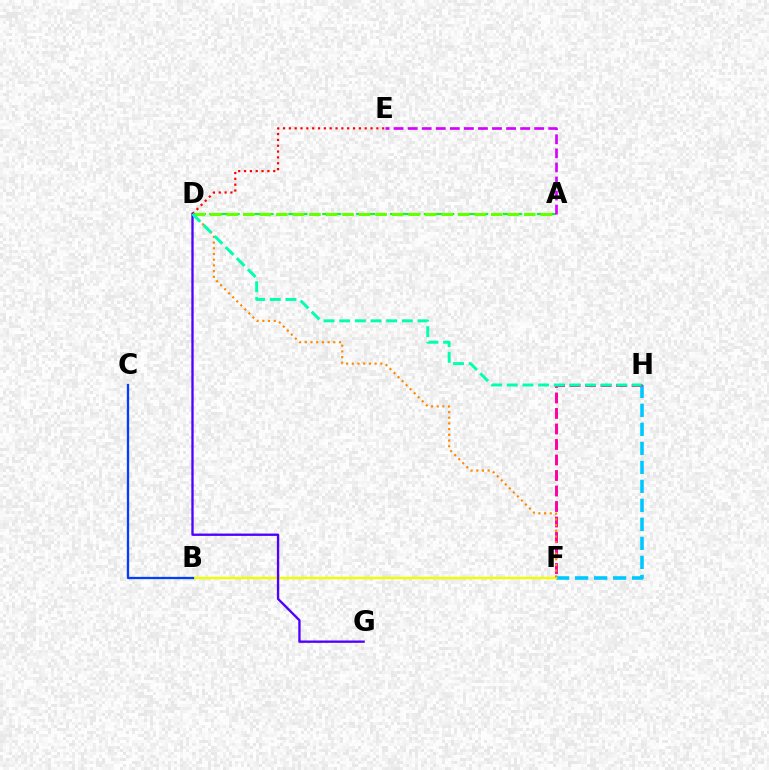{('F', 'H'): [{'color': '#00c7ff', 'line_style': 'dashed', 'thickness': 2.58}, {'color': '#ff00a0', 'line_style': 'dashed', 'thickness': 2.11}], ('B', 'F'): [{'color': '#eeff00', 'line_style': 'solid', 'thickness': 1.74}], ('A', 'D'): [{'color': '#00ff27', 'line_style': 'dashed', 'thickness': 1.53}, {'color': '#66ff00', 'line_style': 'dashed', 'thickness': 2.25}], ('D', 'E'): [{'color': '#ff0000', 'line_style': 'dotted', 'thickness': 1.59}], ('D', 'G'): [{'color': '#4f00ff', 'line_style': 'solid', 'thickness': 1.68}], ('A', 'E'): [{'color': '#d600ff', 'line_style': 'dashed', 'thickness': 1.91}], ('D', 'F'): [{'color': '#ff8800', 'line_style': 'dotted', 'thickness': 1.55}], ('B', 'C'): [{'color': '#003fff', 'line_style': 'solid', 'thickness': 1.64}], ('D', 'H'): [{'color': '#00ffaf', 'line_style': 'dashed', 'thickness': 2.13}]}